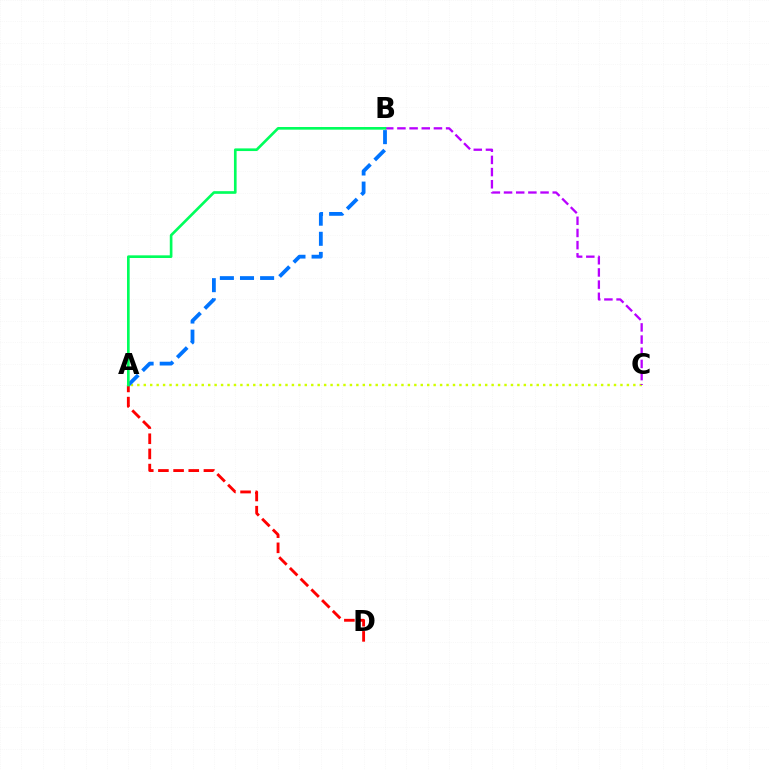{('A', 'C'): [{'color': '#d1ff00', 'line_style': 'dotted', 'thickness': 1.75}], ('B', 'C'): [{'color': '#b900ff', 'line_style': 'dashed', 'thickness': 1.65}], ('A', 'D'): [{'color': '#ff0000', 'line_style': 'dashed', 'thickness': 2.06}], ('A', 'B'): [{'color': '#0074ff', 'line_style': 'dashed', 'thickness': 2.73}, {'color': '#00ff5c', 'line_style': 'solid', 'thickness': 1.92}]}